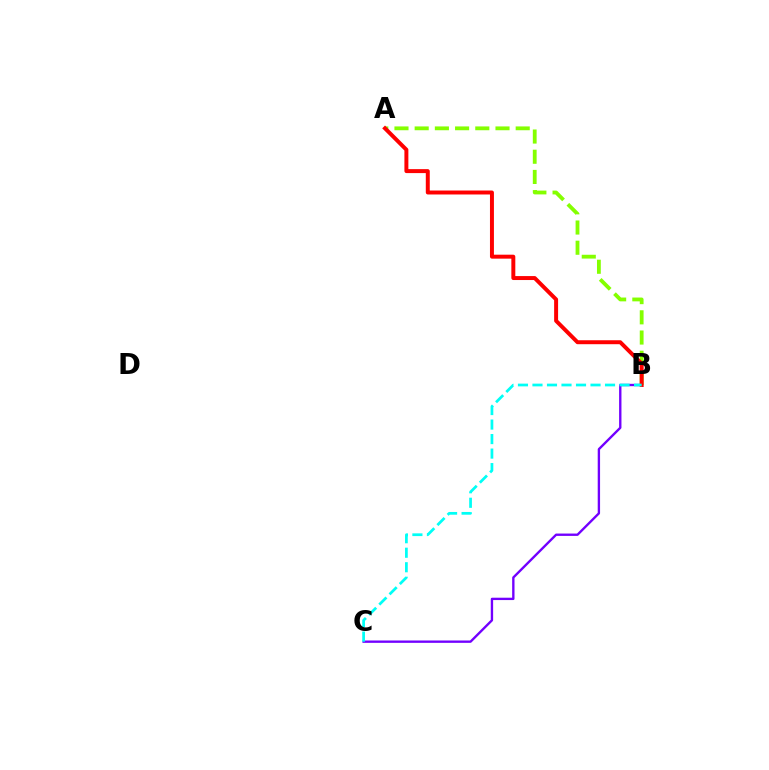{('B', 'C'): [{'color': '#7200ff', 'line_style': 'solid', 'thickness': 1.7}, {'color': '#00fff6', 'line_style': 'dashed', 'thickness': 1.97}], ('A', 'B'): [{'color': '#84ff00', 'line_style': 'dashed', 'thickness': 2.74}, {'color': '#ff0000', 'line_style': 'solid', 'thickness': 2.85}]}